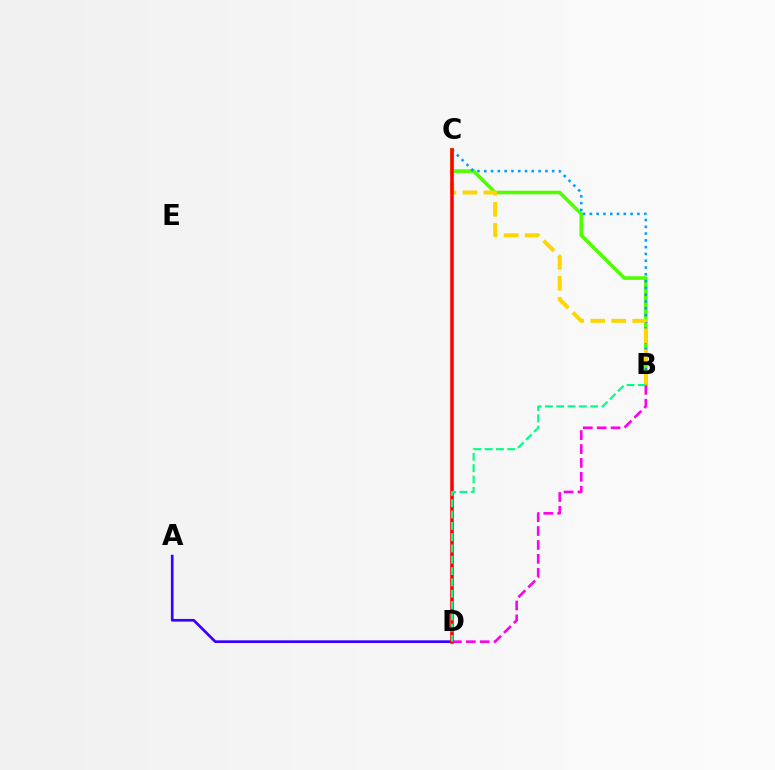{('B', 'C'): [{'color': '#4fff00', 'line_style': 'solid', 'thickness': 2.57}, {'color': '#009eff', 'line_style': 'dotted', 'thickness': 1.84}, {'color': '#ffd500', 'line_style': 'dashed', 'thickness': 2.85}], ('A', 'D'): [{'color': '#3700ff', 'line_style': 'solid', 'thickness': 1.94}], ('B', 'D'): [{'color': '#ff00ed', 'line_style': 'dashed', 'thickness': 1.89}, {'color': '#00ff86', 'line_style': 'dashed', 'thickness': 1.54}], ('C', 'D'): [{'color': '#ff0000', 'line_style': 'solid', 'thickness': 2.55}]}